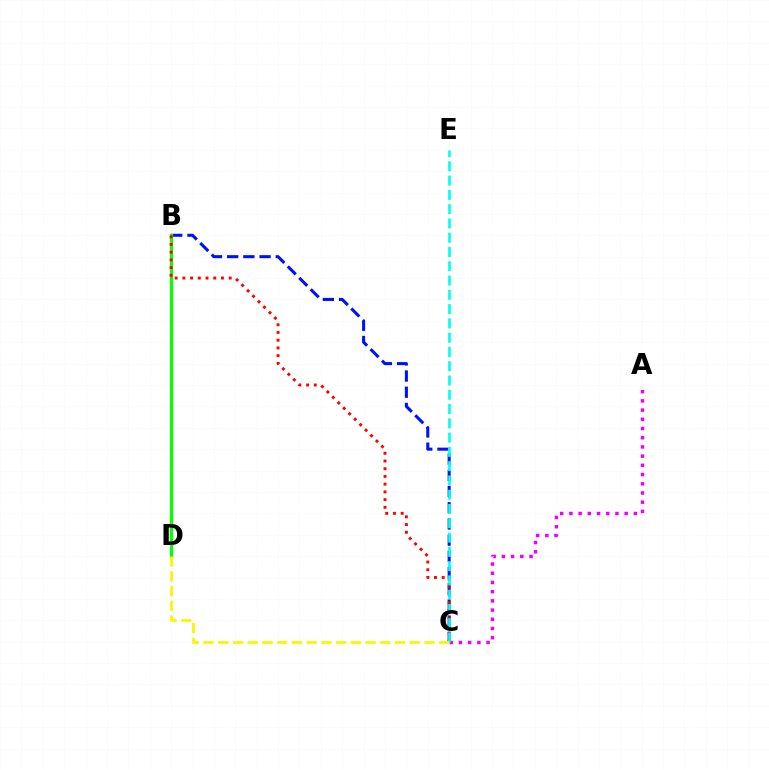{('A', 'C'): [{'color': '#ee00ff', 'line_style': 'dotted', 'thickness': 2.5}], ('B', 'C'): [{'color': '#0010ff', 'line_style': 'dashed', 'thickness': 2.2}, {'color': '#ff0000', 'line_style': 'dotted', 'thickness': 2.1}], ('B', 'D'): [{'color': '#08ff00', 'line_style': 'solid', 'thickness': 2.34}], ('C', 'E'): [{'color': '#00fff6', 'line_style': 'dashed', 'thickness': 1.94}], ('C', 'D'): [{'color': '#fcf500', 'line_style': 'dashed', 'thickness': 2.0}]}